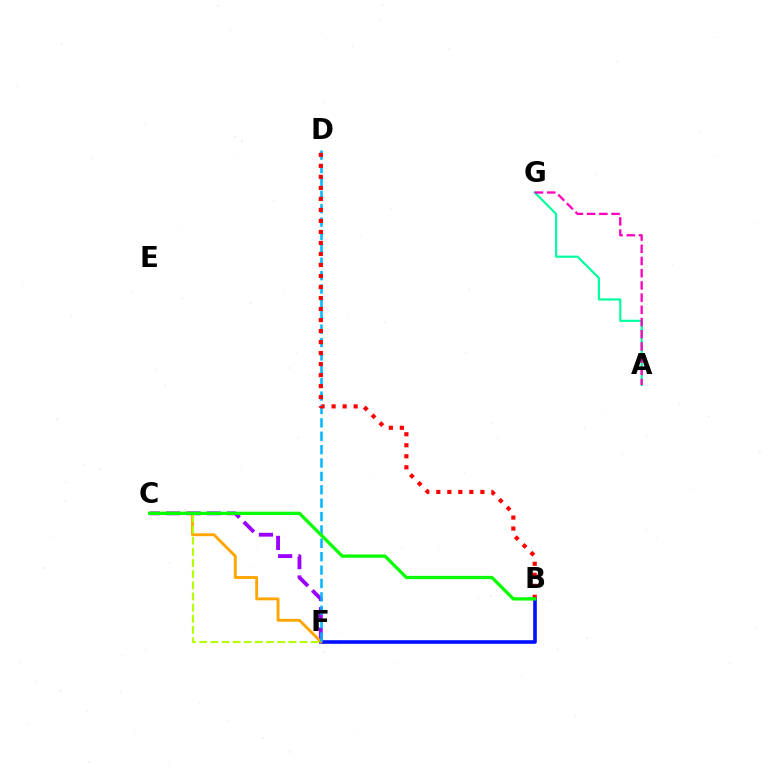{('B', 'F'): [{'color': '#0010ff', 'line_style': 'solid', 'thickness': 2.6}], ('C', 'F'): [{'color': '#9b00ff', 'line_style': 'dashed', 'thickness': 2.76}, {'color': '#ffa500', 'line_style': 'solid', 'thickness': 2.07}, {'color': '#b3ff00', 'line_style': 'dashed', 'thickness': 1.51}], ('A', 'G'): [{'color': '#00ff9d', 'line_style': 'solid', 'thickness': 1.57}, {'color': '#ff00bd', 'line_style': 'dashed', 'thickness': 1.66}], ('D', 'F'): [{'color': '#00b5ff', 'line_style': 'dashed', 'thickness': 1.82}], ('B', 'D'): [{'color': '#ff0000', 'line_style': 'dotted', 'thickness': 2.99}], ('B', 'C'): [{'color': '#08ff00', 'line_style': 'solid', 'thickness': 2.36}]}